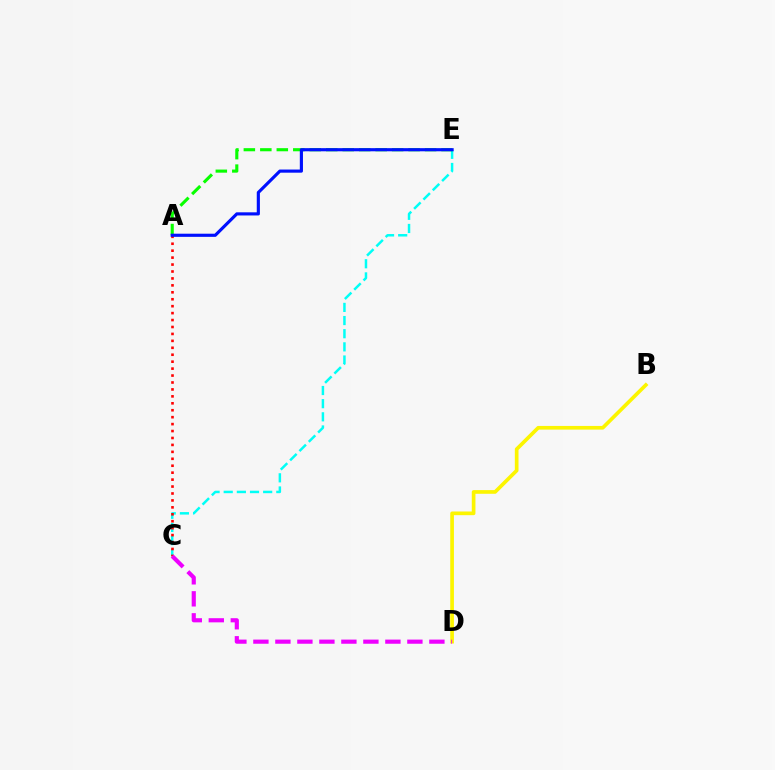{('C', 'E'): [{'color': '#00fff6', 'line_style': 'dashed', 'thickness': 1.79}], ('A', 'C'): [{'color': '#ff0000', 'line_style': 'dotted', 'thickness': 1.88}], ('A', 'E'): [{'color': '#08ff00', 'line_style': 'dashed', 'thickness': 2.24}, {'color': '#0010ff', 'line_style': 'solid', 'thickness': 2.27}], ('B', 'D'): [{'color': '#fcf500', 'line_style': 'solid', 'thickness': 2.65}], ('C', 'D'): [{'color': '#ee00ff', 'line_style': 'dashed', 'thickness': 2.99}]}